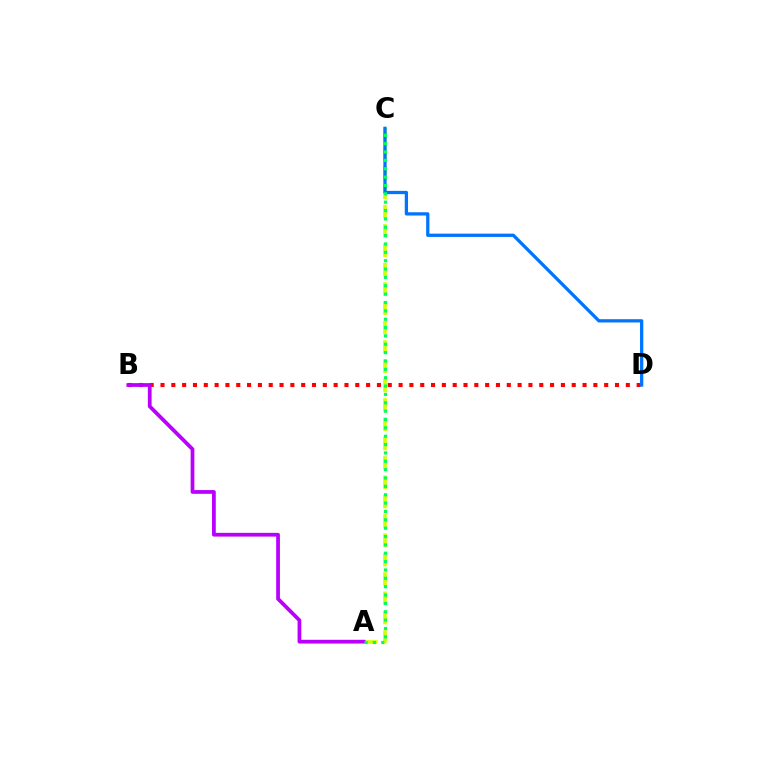{('A', 'C'): [{'color': '#d1ff00', 'line_style': 'dashed', 'thickness': 2.63}, {'color': '#00ff5c', 'line_style': 'dotted', 'thickness': 2.27}], ('B', 'D'): [{'color': '#ff0000', 'line_style': 'dotted', 'thickness': 2.94}], ('C', 'D'): [{'color': '#0074ff', 'line_style': 'solid', 'thickness': 2.35}], ('A', 'B'): [{'color': '#b900ff', 'line_style': 'solid', 'thickness': 2.7}]}